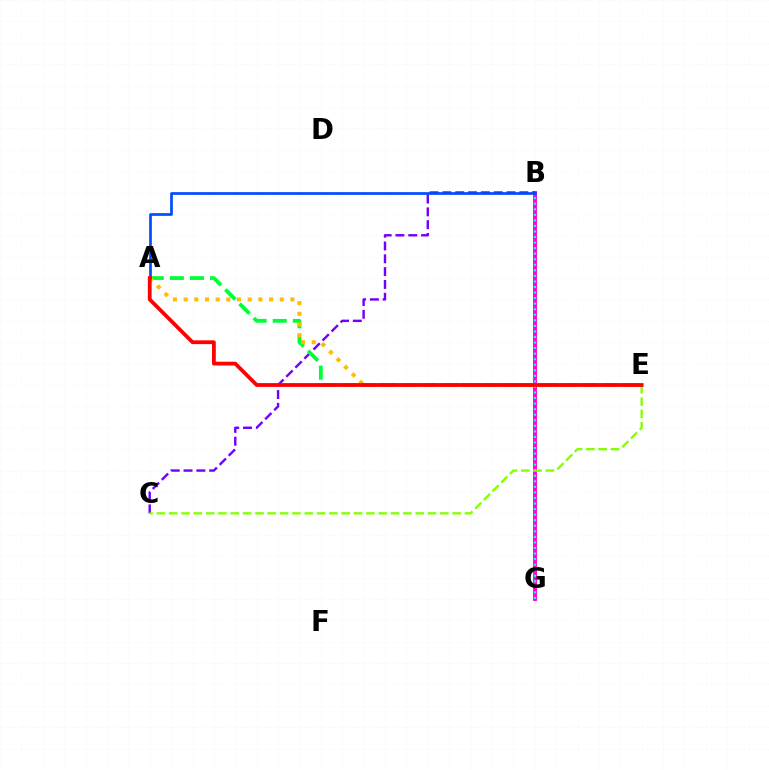{('B', 'G'): [{'color': '#ff00cf', 'line_style': 'solid', 'thickness': 2.79}, {'color': '#00fff6', 'line_style': 'dotted', 'thickness': 1.51}], ('B', 'C'): [{'color': '#7200ff', 'line_style': 'dashed', 'thickness': 1.74}], ('C', 'E'): [{'color': '#84ff00', 'line_style': 'dashed', 'thickness': 1.67}], ('A', 'E'): [{'color': '#00ff39', 'line_style': 'dashed', 'thickness': 2.73}, {'color': '#ffbd00', 'line_style': 'dotted', 'thickness': 2.9}, {'color': '#ff0000', 'line_style': 'solid', 'thickness': 2.73}], ('A', 'B'): [{'color': '#004bff', 'line_style': 'solid', 'thickness': 1.94}]}